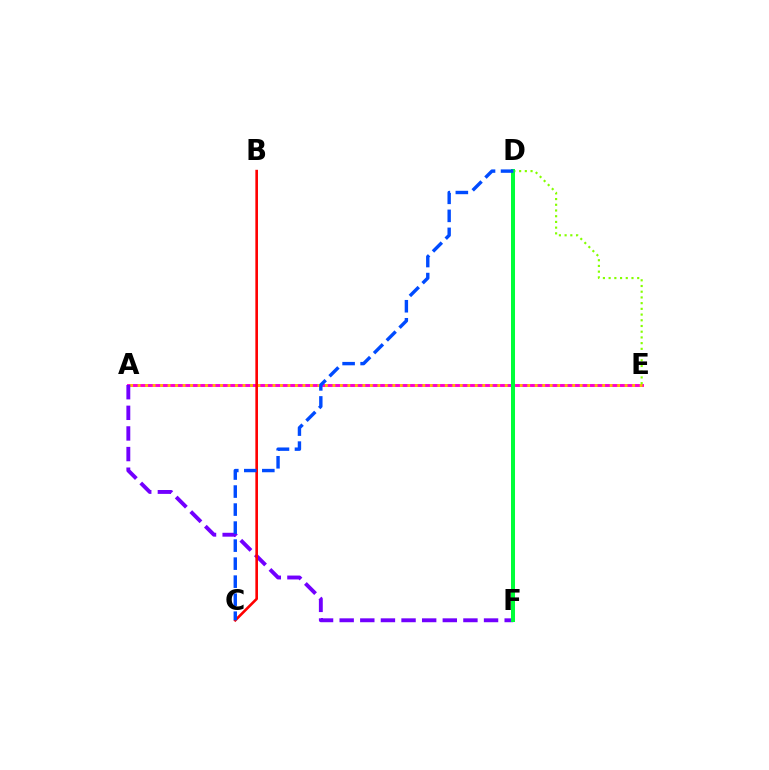{('A', 'E'): [{'color': '#00fff6', 'line_style': 'dashed', 'thickness': 1.95}, {'color': '#ff00cf', 'line_style': 'solid', 'thickness': 2.09}, {'color': '#ffbd00', 'line_style': 'dotted', 'thickness': 2.04}], ('A', 'F'): [{'color': '#7200ff', 'line_style': 'dashed', 'thickness': 2.8}], ('D', 'E'): [{'color': '#84ff00', 'line_style': 'dotted', 'thickness': 1.55}], ('D', 'F'): [{'color': '#00ff39', 'line_style': 'solid', 'thickness': 2.89}], ('B', 'C'): [{'color': '#ff0000', 'line_style': 'solid', 'thickness': 1.89}], ('C', 'D'): [{'color': '#004bff', 'line_style': 'dashed', 'thickness': 2.45}]}